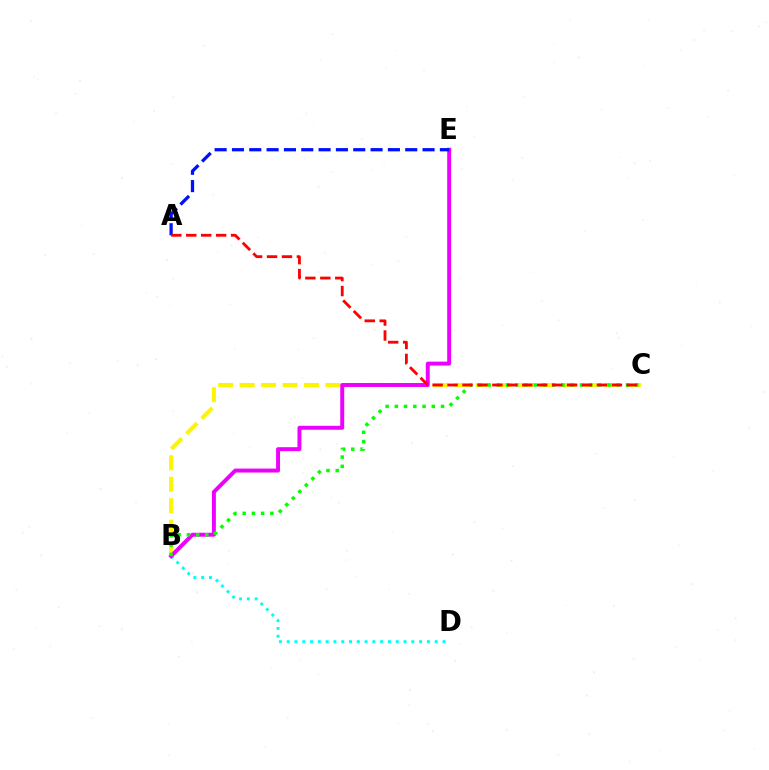{('B', 'C'): [{'color': '#fcf500', 'line_style': 'dashed', 'thickness': 2.92}, {'color': '#08ff00', 'line_style': 'dotted', 'thickness': 2.51}], ('B', 'D'): [{'color': '#00fff6', 'line_style': 'dotted', 'thickness': 2.12}], ('B', 'E'): [{'color': '#ee00ff', 'line_style': 'solid', 'thickness': 2.84}], ('A', 'E'): [{'color': '#0010ff', 'line_style': 'dashed', 'thickness': 2.35}], ('A', 'C'): [{'color': '#ff0000', 'line_style': 'dashed', 'thickness': 2.03}]}